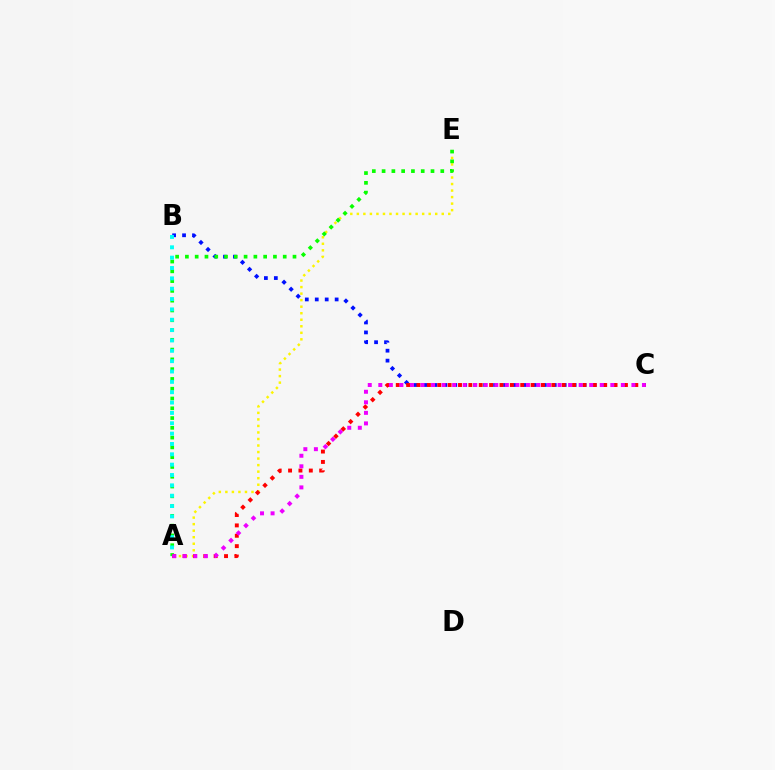{('A', 'E'): [{'color': '#fcf500', 'line_style': 'dotted', 'thickness': 1.77}, {'color': '#08ff00', 'line_style': 'dotted', 'thickness': 2.66}], ('B', 'C'): [{'color': '#0010ff', 'line_style': 'dotted', 'thickness': 2.7}], ('A', 'C'): [{'color': '#ff0000', 'line_style': 'dotted', 'thickness': 2.82}, {'color': '#ee00ff', 'line_style': 'dotted', 'thickness': 2.87}], ('A', 'B'): [{'color': '#00fff6', 'line_style': 'dotted', 'thickness': 2.81}]}